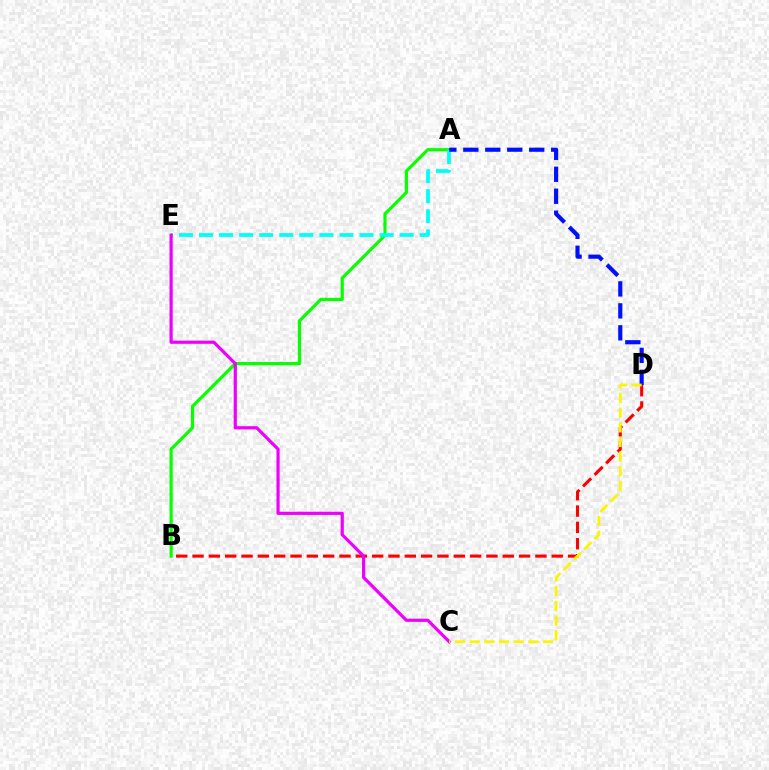{('A', 'B'): [{'color': '#08ff00', 'line_style': 'solid', 'thickness': 2.3}], ('B', 'D'): [{'color': '#ff0000', 'line_style': 'dashed', 'thickness': 2.22}], ('A', 'E'): [{'color': '#00fff6', 'line_style': 'dashed', 'thickness': 2.73}], ('A', 'D'): [{'color': '#0010ff', 'line_style': 'dashed', 'thickness': 2.98}], ('C', 'E'): [{'color': '#ee00ff', 'line_style': 'solid', 'thickness': 2.3}], ('C', 'D'): [{'color': '#fcf500', 'line_style': 'dashed', 'thickness': 1.99}]}